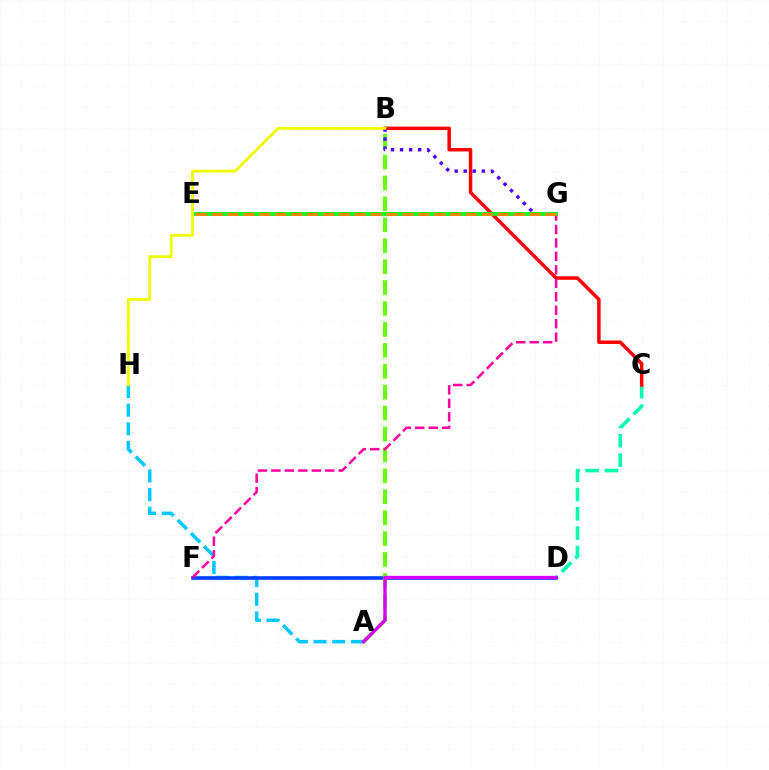{('C', 'D'): [{'color': '#00ffaf', 'line_style': 'dashed', 'thickness': 2.62}], ('A', 'H'): [{'color': '#00c7ff', 'line_style': 'dashed', 'thickness': 2.53}], ('D', 'F'): [{'color': '#003fff', 'line_style': 'solid', 'thickness': 2.61}], ('A', 'B'): [{'color': '#66ff00', 'line_style': 'dashed', 'thickness': 2.84}], ('B', 'C'): [{'color': '#ff0000', 'line_style': 'solid', 'thickness': 2.51}], ('A', 'D'): [{'color': '#d600ff', 'line_style': 'solid', 'thickness': 2.42}], ('F', 'G'): [{'color': '#ff00a0', 'line_style': 'dashed', 'thickness': 1.83}], ('B', 'G'): [{'color': '#4f00ff', 'line_style': 'dotted', 'thickness': 2.46}], ('E', 'G'): [{'color': '#00ff27', 'line_style': 'solid', 'thickness': 2.79}, {'color': '#ff8800', 'line_style': 'dashed', 'thickness': 2.16}], ('B', 'H'): [{'color': '#eeff00', 'line_style': 'solid', 'thickness': 2.03}]}